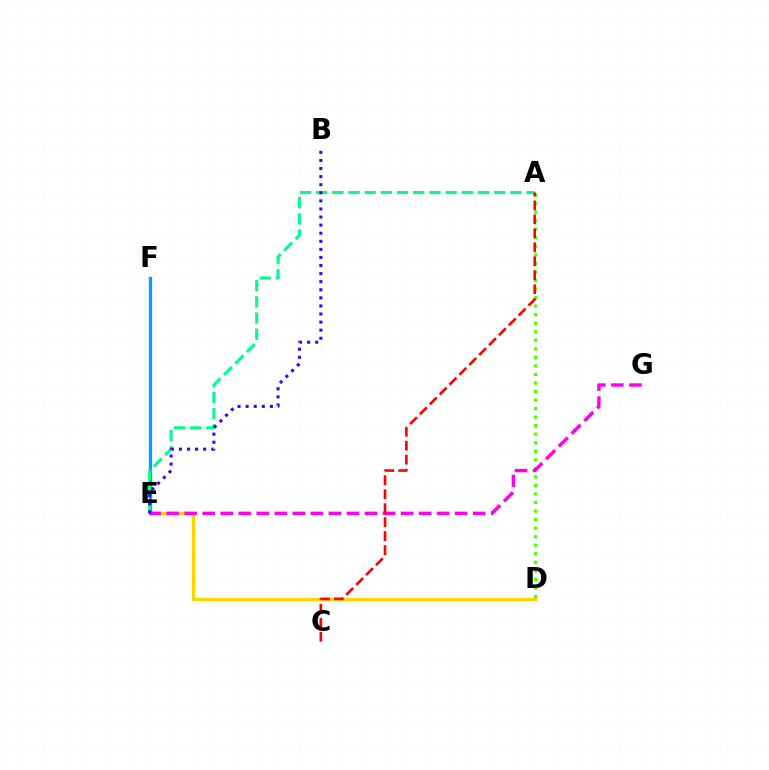{('D', 'E'): [{'color': '#ffd500', 'line_style': 'solid', 'thickness': 2.36}], ('E', 'F'): [{'color': '#009eff', 'line_style': 'solid', 'thickness': 2.35}], ('A', 'E'): [{'color': '#00ff86', 'line_style': 'dashed', 'thickness': 2.2}], ('A', 'D'): [{'color': '#4fff00', 'line_style': 'dotted', 'thickness': 2.32}], ('E', 'G'): [{'color': '#ff00ed', 'line_style': 'dashed', 'thickness': 2.45}], ('B', 'E'): [{'color': '#3700ff', 'line_style': 'dotted', 'thickness': 2.2}], ('A', 'C'): [{'color': '#ff0000', 'line_style': 'dashed', 'thickness': 1.9}]}